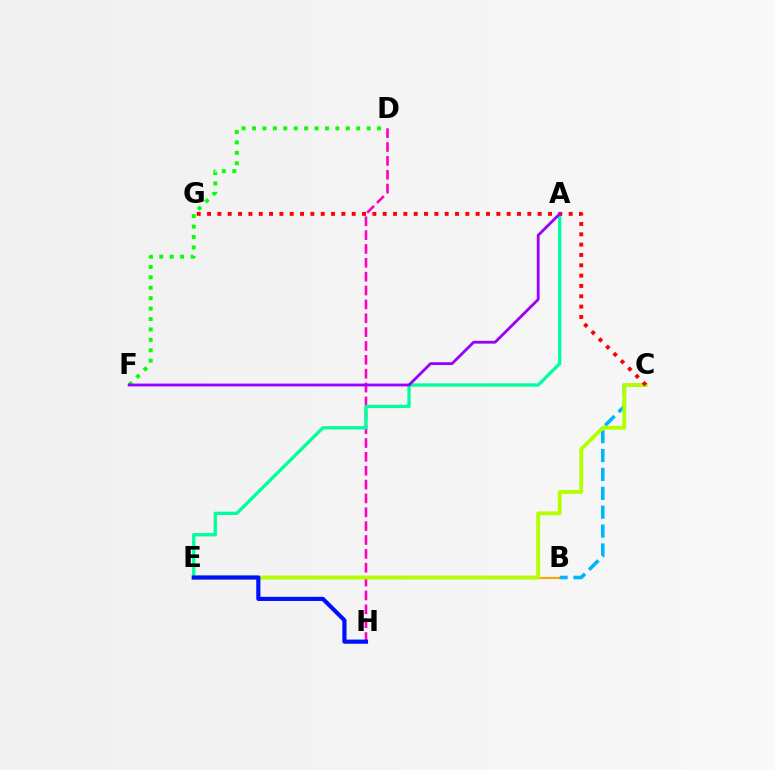{('B', 'E'): [{'color': '#ffa500', 'line_style': 'solid', 'thickness': 1.56}], ('D', 'H'): [{'color': '#ff00bd', 'line_style': 'dashed', 'thickness': 1.88}], ('B', 'C'): [{'color': '#00b5ff', 'line_style': 'dashed', 'thickness': 2.57}], ('A', 'E'): [{'color': '#00ff9d', 'line_style': 'solid', 'thickness': 2.38}], ('C', 'E'): [{'color': '#b3ff00', 'line_style': 'solid', 'thickness': 2.75}], ('C', 'G'): [{'color': '#ff0000', 'line_style': 'dotted', 'thickness': 2.81}], ('E', 'H'): [{'color': '#0010ff', 'line_style': 'solid', 'thickness': 2.99}], ('D', 'F'): [{'color': '#08ff00', 'line_style': 'dotted', 'thickness': 2.83}], ('A', 'F'): [{'color': '#9b00ff', 'line_style': 'solid', 'thickness': 2.04}]}